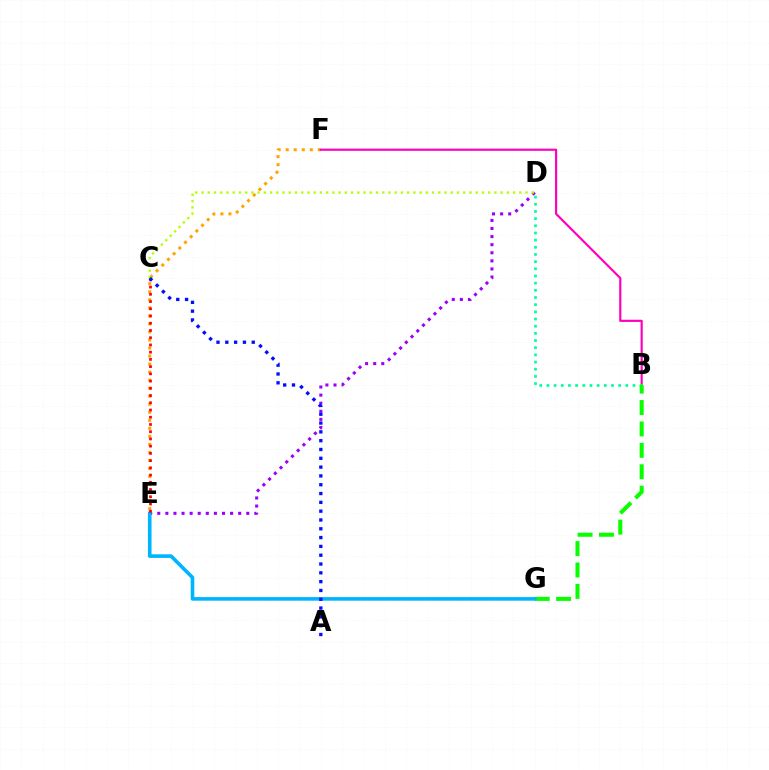{('E', 'F'): [{'color': '#ffa500', 'line_style': 'dotted', 'thickness': 2.18}], ('B', 'F'): [{'color': '#ff00bd', 'line_style': 'solid', 'thickness': 1.56}], ('D', 'E'): [{'color': '#9b00ff', 'line_style': 'dotted', 'thickness': 2.2}], ('B', 'D'): [{'color': '#00ff9d', 'line_style': 'dotted', 'thickness': 1.95}], ('B', 'G'): [{'color': '#08ff00', 'line_style': 'dashed', 'thickness': 2.91}], ('C', 'D'): [{'color': '#b3ff00', 'line_style': 'dotted', 'thickness': 1.69}], ('E', 'G'): [{'color': '#00b5ff', 'line_style': 'solid', 'thickness': 2.6}], ('C', 'E'): [{'color': '#ff0000', 'line_style': 'dotted', 'thickness': 1.96}], ('A', 'C'): [{'color': '#0010ff', 'line_style': 'dotted', 'thickness': 2.39}]}